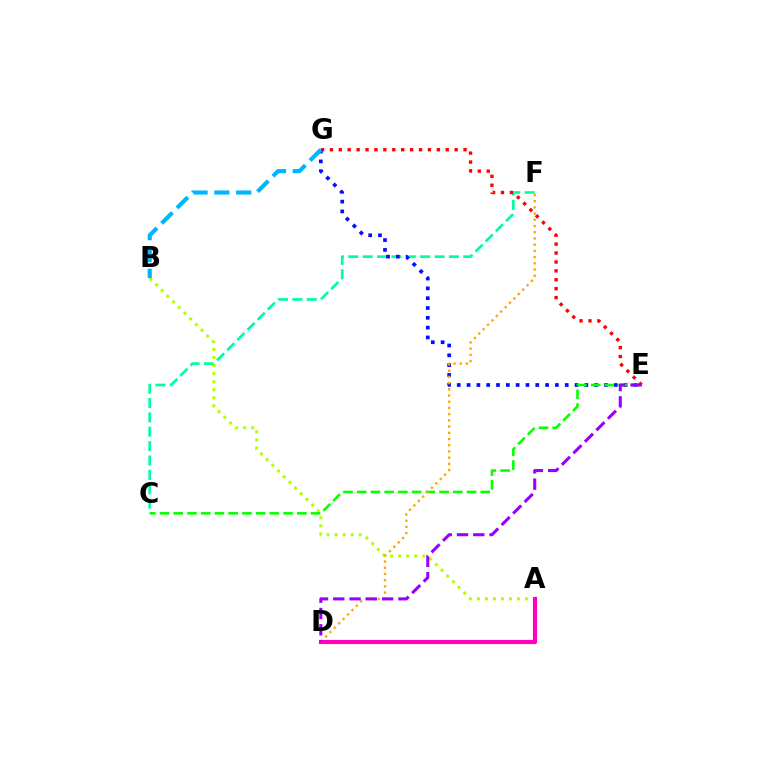{('C', 'F'): [{'color': '#00ff9d', 'line_style': 'dashed', 'thickness': 1.95}], ('E', 'G'): [{'color': '#ff0000', 'line_style': 'dotted', 'thickness': 2.42}, {'color': '#0010ff', 'line_style': 'dotted', 'thickness': 2.67}], ('A', 'B'): [{'color': '#b3ff00', 'line_style': 'dotted', 'thickness': 2.18}], ('C', 'E'): [{'color': '#08ff00', 'line_style': 'dashed', 'thickness': 1.87}], ('B', 'G'): [{'color': '#00b5ff', 'line_style': 'dashed', 'thickness': 2.96}], ('D', 'F'): [{'color': '#ffa500', 'line_style': 'dotted', 'thickness': 1.69}], ('A', 'D'): [{'color': '#ff00bd', 'line_style': 'solid', 'thickness': 2.98}], ('D', 'E'): [{'color': '#9b00ff', 'line_style': 'dashed', 'thickness': 2.21}]}